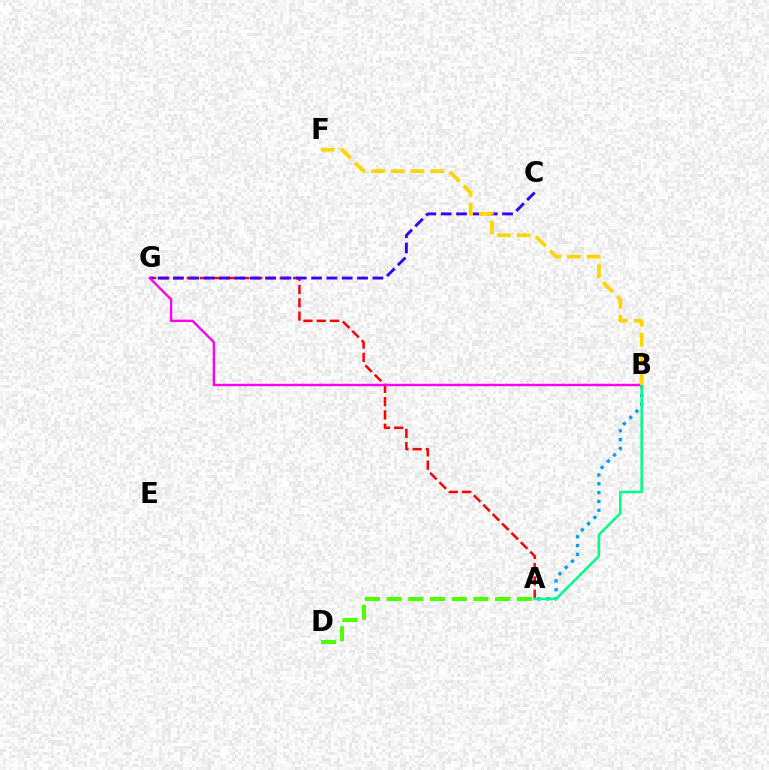{('A', 'D'): [{'color': '#4fff00', 'line_style': 'dashed', 'thickness': 2.95}], ('A', 'G'): [{'color': '#ff0000', 'line_style': 'dashed', 'thickness': 1.8}], ('C', 'G'): [{'color': '#3700ff', 'line_style': 'dashed', 'thickness': 2.08}], ('A', 'B'): [{'color': '#009eff', 'line_style': 'dotted', 'thickness': 2.4}, {'color': '#00ff86', 'line_style': 'solid', 'thickness': 1.84}], ('B', 'G'): [{'color': '#ff00ed', 'line_style': 'solid', 'thickness': 1.73}], ('B', 'F'): [{'color': '#ffd500', 'line_style': 'dashed', 'thickness': 2.68}]}